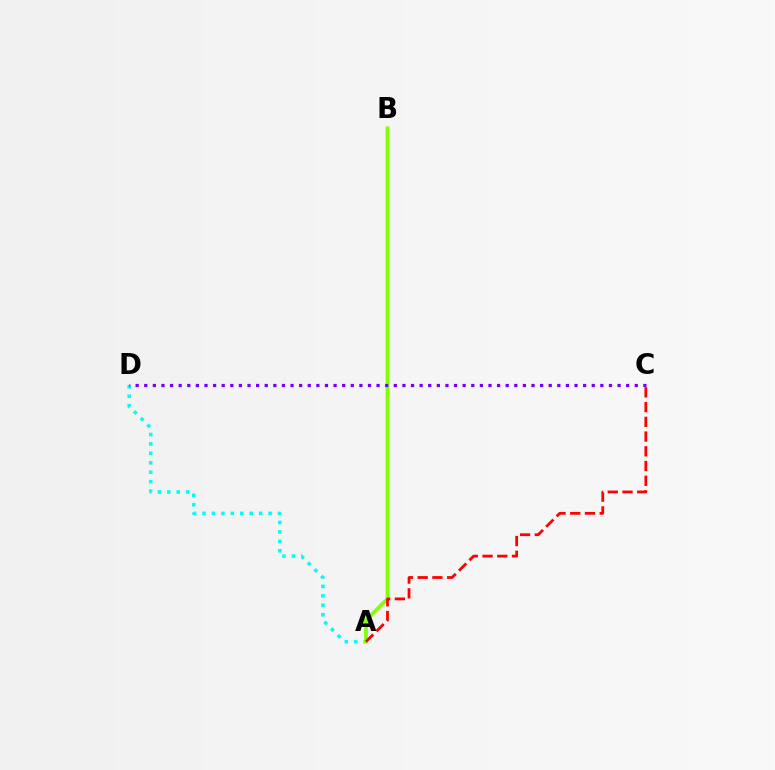{('A', 'D'): [{'color': '#00fff6', 'line_style': 'dotted', 'thickness': 2.57}], ('A', 'B'): [{'color': '#84ff00', 'line_style': 'solid', 'thickness': 2.69}], ('A', 'C'): [{'color': '#ff0000', 'line_style': 'dashed', 'thickness': 2.0}], ('C', 'D'): [{'color': '#7200ff', 'line_style': 'dotted', 'thickness': 2.34}]}